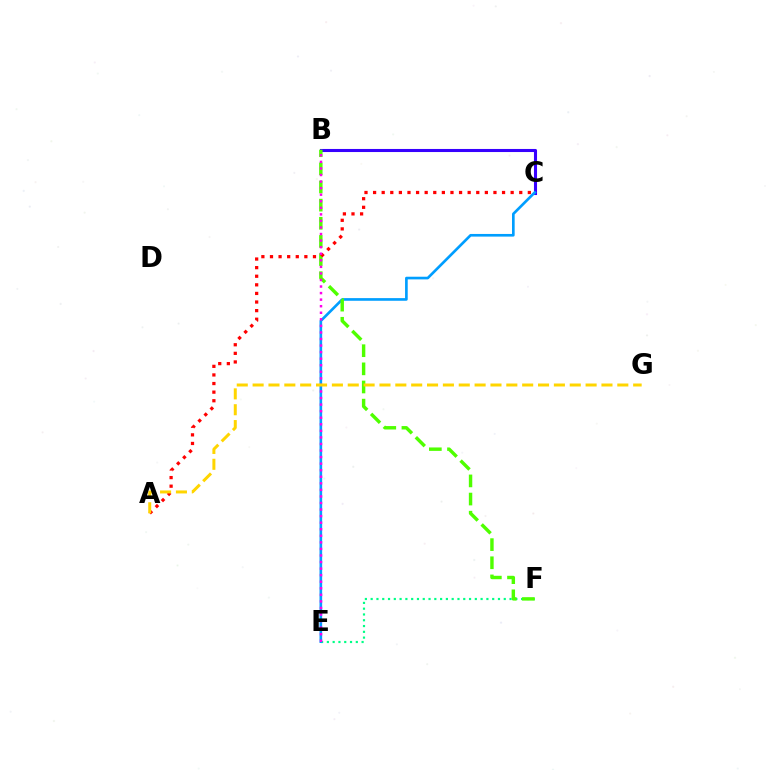{('E', 'F'): [{'color': '#00ff86', 'line_style': 'dotted', 'thickness': 1.57}], ('B', 'C'): [{'color': '#3700ff', 'line_style': 'solid', 'thickness': 2.22}], ('C', 'E'): [{'color': '#009eff', 'line_style': 'solid', 'thickness': 1.91}], ('B', 'F'): [{'color': '#4fff00', 'line_style': 'dashed', 'thickness': 2.46}], ('A', 'C'): [{'color': '#ff0000', 'line_style': 'dotted', 'thickness': 2.34}], ('B', 'E'): [{'color': '#ff00ed', 'line_style': 'dotted', 'thickness': 1.78}], ('A', 'G'): [{'color': '#ffd500', 'line_style': 'dashed', 'thickness': 2.15}]}